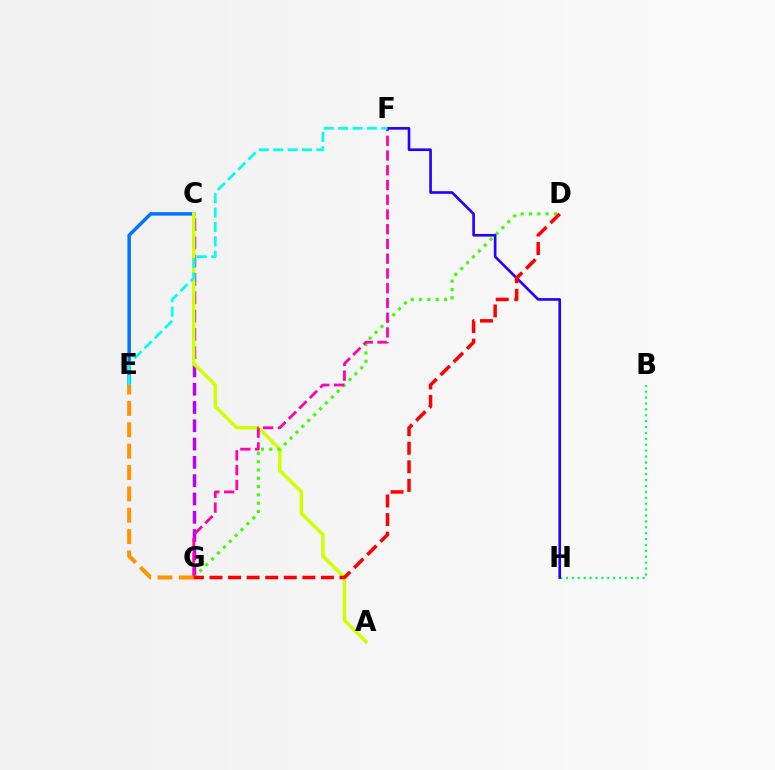{('B', 'H'): [{'color': '#00ff5c', 'line_style': 'dotted', 'thickness': 1.6}], ('C', 'E'): [{'color': '#0074ff', 'line_style': 'solid', 'thickness': 2.5}], ('C', 'G'): [{'color': '#b900ff', 'line_style': 'dashed', 'thickness': 2.48}], ('A', 'C'): [{'color': '#d1ff00', 'line_style': 'solid', 'thickness': 2.49}], ('D', 'G'): [{'color': '#3dff00', 'line_style': 'dotted', 'thickness': 2.26}, {'color': '#ff0000', 'line_style': 'dashed', 'thickness': 2.52}], ('F', 'G'): [{'color': '#ff00ac', 'line_style': 'dashed', 'thickness': 2.0}], ('F', 'H'): [{'color': '#2500ff', 'line_style': 'solid', 'thickness': 1.9}], ('E', 'G'): [{'color': '#ff9400', 'line_style': 'dashed', 'thickness': 2.9}], ('E', 'F'): [{'color': '#00fff6', 'line_style': 'dashed', 'thickness': 1.95}]}